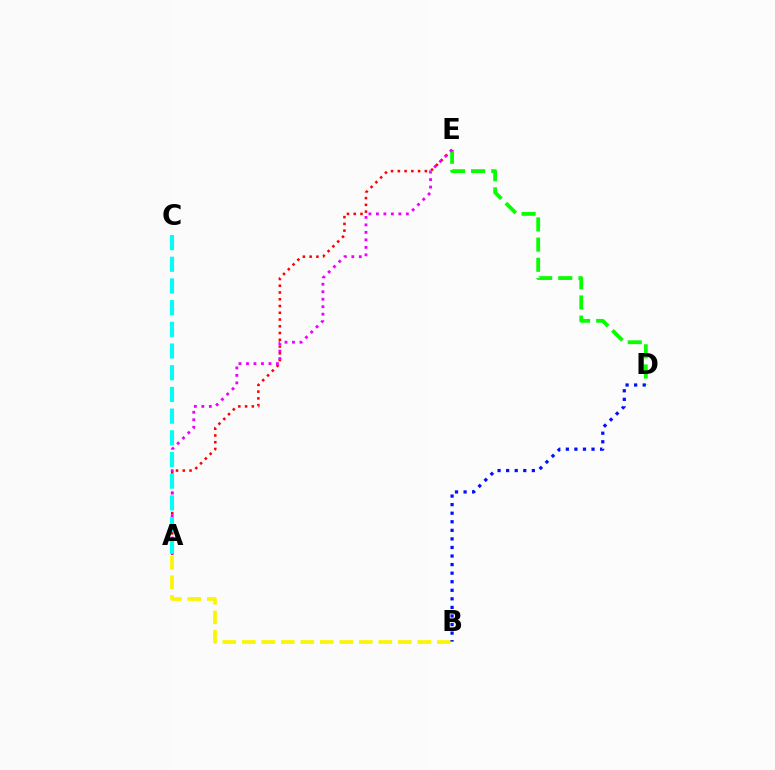{('D', 'E'): [{'color': '#08ff00', 'line_style': 'dashed', 'thickness': 2.74}], ('A', 'E'): [{'color': '#ff0000', 'line_style': 'dotted', 'thickness': 1.84}, {'color': '#ee00ff', 'line_style': 'dotted', 'thickness': 2.03}], ('A', 'B'): [{'color': '#fcf500', 'line_style': 'dashed', 'thickness': 2.65}], ('A', 'C'): [{'color': '#00fff6', 'line_style': 'dashed', 'thickness': 2.95}], ('B', 'D'): [{'color': '#0010ff', 'line_style': 'dotted', 'thickness': 2.33}]}